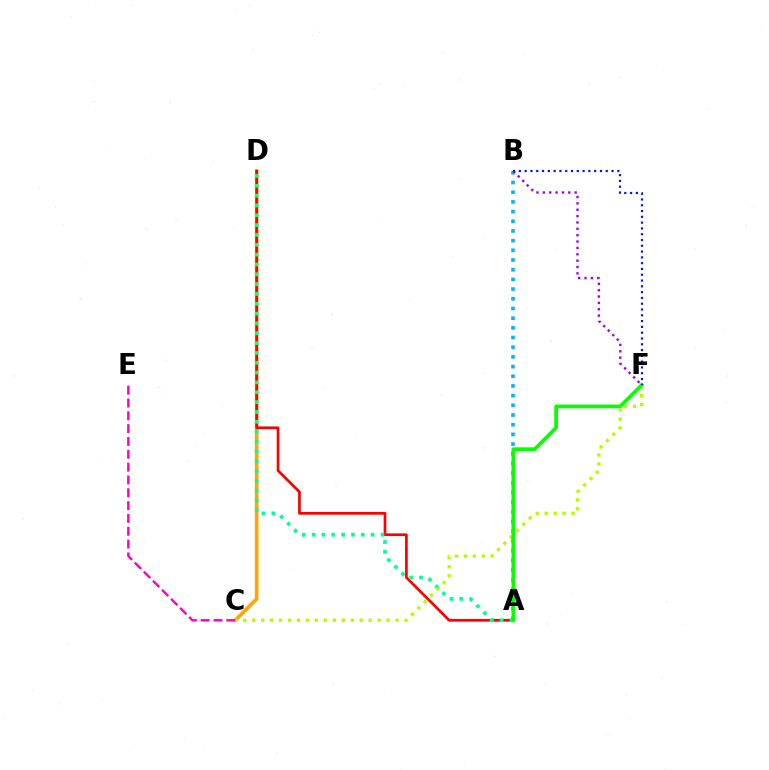{('A', 'B'): [{'color': '#00b5ff', 'line_style': 'dotted', 'thickness': 2.63}], ('C', 'D'): [{'color': '#ffa500', 'line_style': 'solid', 'thickness': 2.62}], ('A', 'D'): [{'color': '#ff0000', 'line_style': 'solid', 'thickness': 1.96}, {'color': '#00ff9d', 'line_style': 'dotted', 'thickness': 2.67}], ('B', 'F'): [{'color': '#9b00ff', 'line_style': 'dotted', 'thickness': 1.73}, {'color': '#0010ff', 'line_style': 'dotted', 'thickness': 1.57}], ('C', 'F'): [{'color': '#b3ff00', 'line_style': 'dotted', 'thickness': 2.43}], ('A', 'F'): [{'color': '#08ff00', 'line_style': 'solid', 'thickness': 2.67}], ('C', 'E'): [{'color': '#ff00bd', 'line_style': 'dashed', 'thickness': 1.74}]}